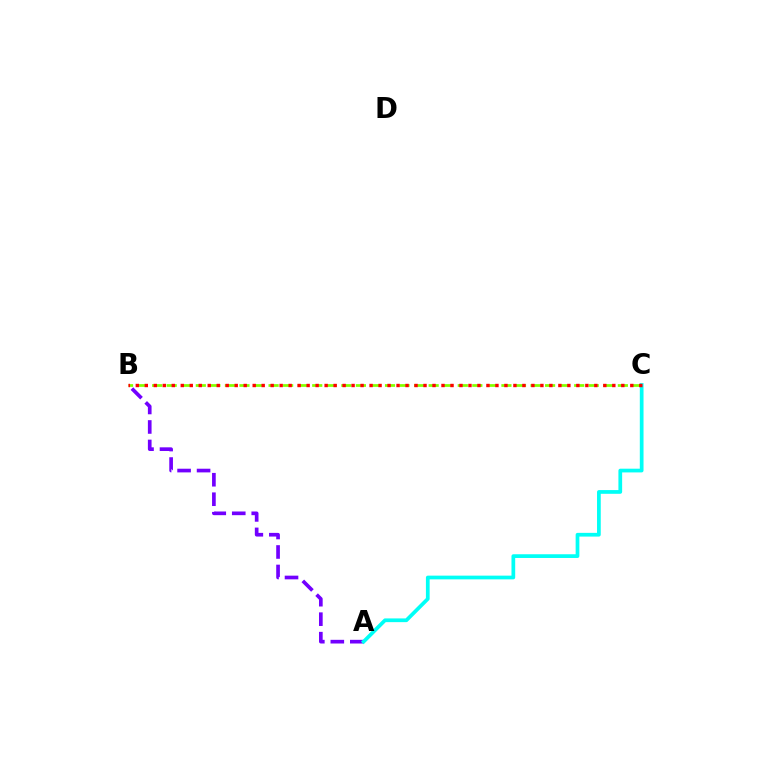{('B', 'C'): [{'color': '#84ff00', 'line_style': 'dashed', 'thickness': 1.98}, {'color': '#ff0000', 'line_style': 'dotted', 'thickness': 2.44}], ('A', 'B'): [{'color': '#7200ff', 'line_style': 'dashed', 'thickness': 2.65}], ('A', 'C'): [{'color': '#00fff6', 'line_style': 'solid', 'thickness': 2.68}]}